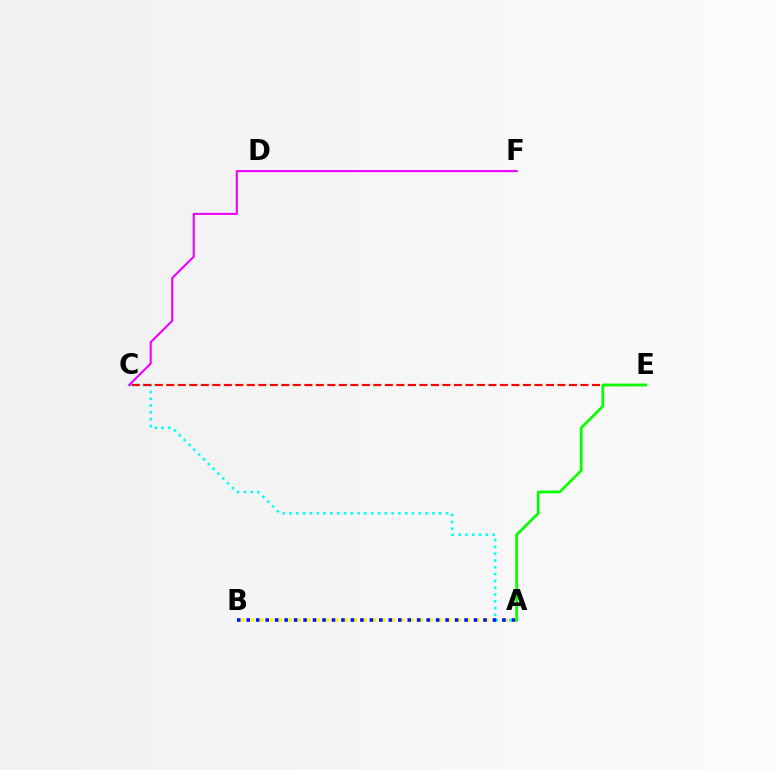{('A', 'B'): [{'color': '#fcf500', 'line_style': 'dotted', 'thickness': 2.55}, {'color': '#0010ff', 'line_style': 'dotted', 'thickness': 2.57}], ('A', 'C'): [{'color': '#00fff6', 'line_style': 'dotted', 'thickness': 1.85}], ('C', 'F'): [{'color': '#ee00ff', 'line_style': 'solid', 'thickness': 1.51}], ('C', 'E'): [{'color': '#ff0000', 'line_style': 'dashed', 'thickness': 1.56}], ('A', 'E'): [{'color': '#08ff00', 'line_style': 'solid', 'thickness': 1.97}]}